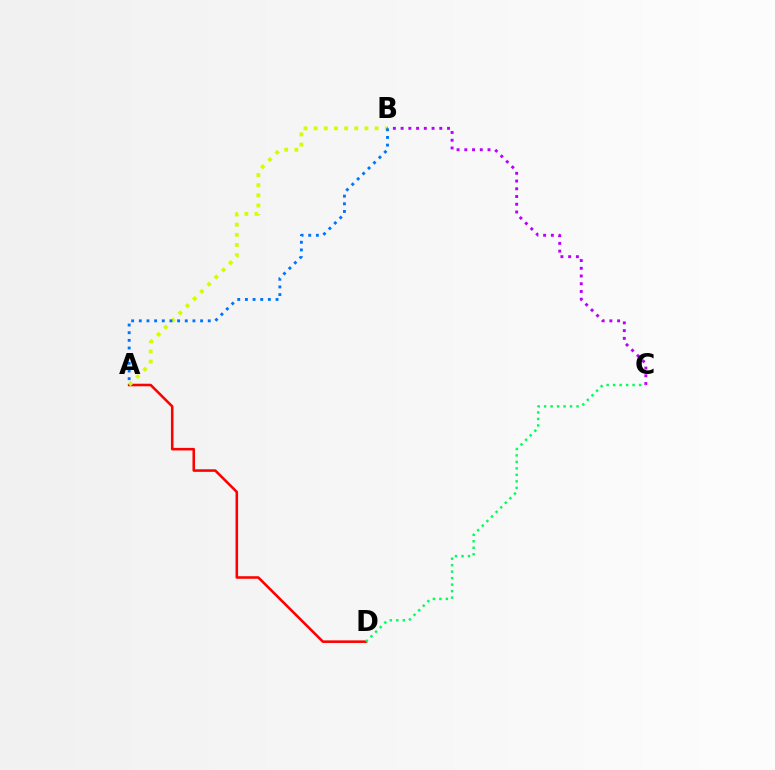{('A', 'D'): [{'color': '#ff0000', 'line_style': 'solid', 'thickness': 1.85}], ('A', 'B'): [{'color': '#d1ff00', 'line_style': 'dotted', 'thickness': 2.76}, {'color': '#0074ff', 'line_style': 'dotted', 'thickness': 2.08}], ('B', 'C'): [{'color': '#b900ff', 'line_style': 'dotted', 'thickness': 2.1}], ('C', 'D'): [{'color': '#00ff5c', 'line_style': 'dotted', 'thickness': 1.76}]}